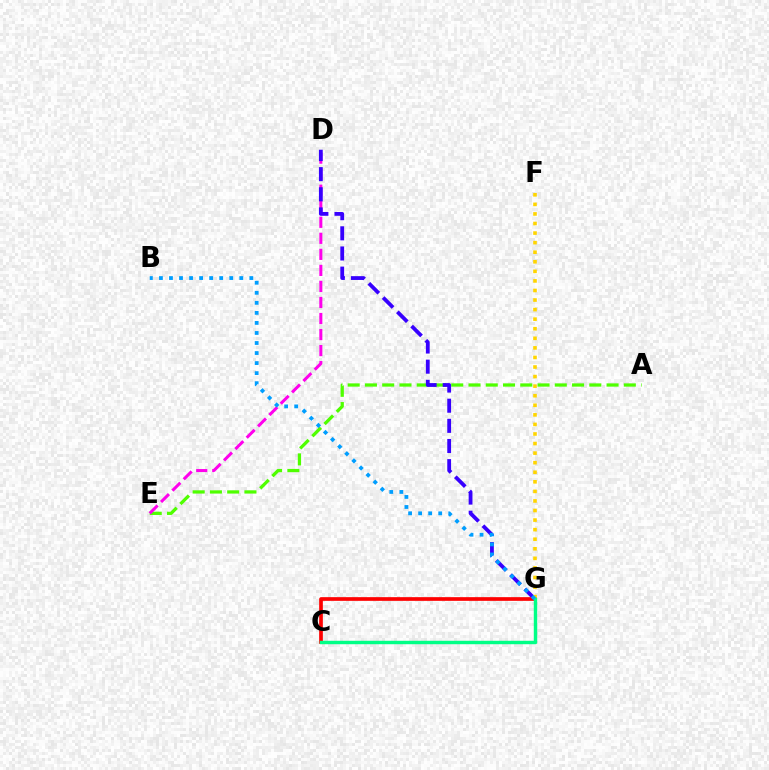{('A', 'E'): [{'color': '#4fff00', 'line_style': 'dashed', 'thickness': 2.34}], ('D', 'E'): [{'color': '#ff00ed', 'line_style': 'dashed', 'thickness': 2.18}], ('D', 'G'): [{'color': '#3700ff', 'line_style': 'dashed', 'thickness': 2.74}], ('C', 'G'): [{'color': '#ff0000', 'line_style': 'solid', 'thickness': 2.66}, {'color': '#00ff86', 'line_style': 'solid', 'thickness': 2.47}], ('F', 'G'): [{'color': '#ffd500', 'line_style': 'dotted', 'thickness': 2.6}], ('B', 'G'): [{'color': '#009eff', 'line_style': 'dotted', 'thickness': 2.73}]}